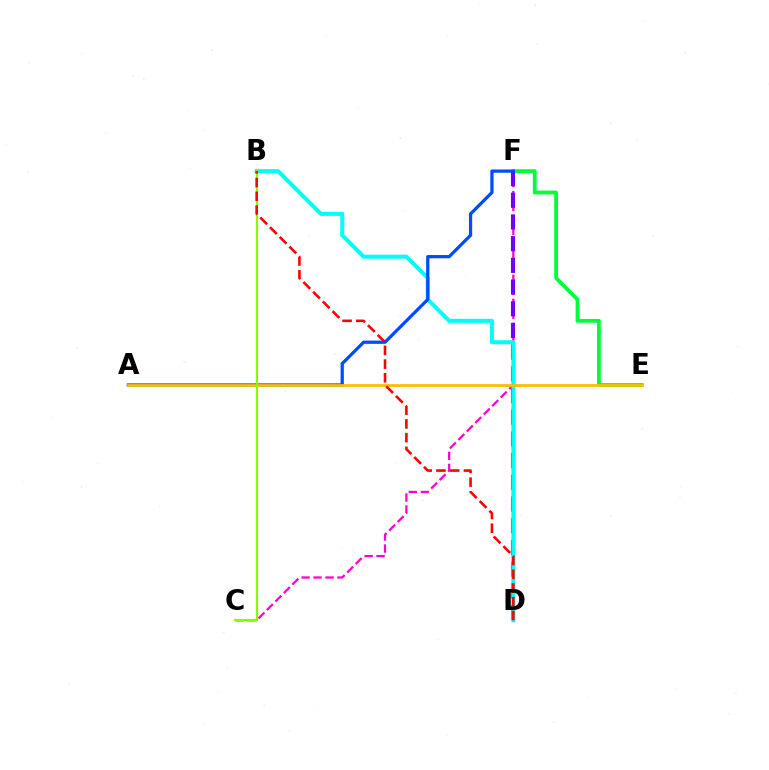{('E', 'F'): [{'color': '#00ff39', 'line_style': 'solid', 'thickness': 2.75}], ('C', 'F'): [{'color': '#ff00cf', 'line_style': 'dashed', 'thickness': 1.63}], ('D', 'F'): [{'color': '#7200ff', 'line_style': 'dashed', 'thickness': 2.95}], ('B', 'D'): [{'color': '#00fff6', 'line_style': 'solid', 'thickness': 2.88}, {'color': '#ff0000', 'line_style': 'dashed', 'thickness': 1.87}], ('A', 'F'): [{'color': '#004bff', 'line_style': 'solid', 'thickness': 2.33}], ('A', 'E'): [{'color': '#ffbd00', 'line_style': 'solid', 'thickness': 1.99}], ('B', 'C'): [{'color': '#84ff00', 'line_style': 'solid', 'thickness': 1.56}]}